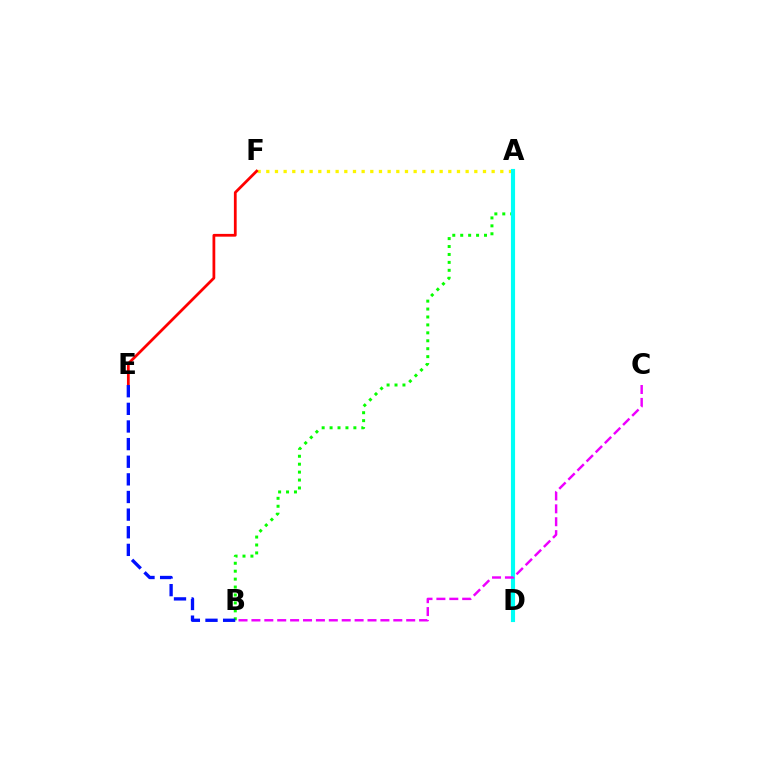{('A', 'F'): [{'color': '#fcf500', 'line_style': 'dotted', 'thickness': 2.35}], ('E', 'F'): [{'color': '#ff0000', 'line_style': 'solid', 'thickness': 1.99}], ('A', 'B'): [{'color': '#08ff00', 'line_style': 'dotted', 'thickness': 2.16}], ('B', 'E'): [{'color': '#0010ff', 'line_style': 'dashed', 'thickness': 2.39}], ('A', 'D'): [{'color': '#00fff6', 'line_style': 'solid', 'thickness': 2.97}], ('B', 'C'): [{'color': '#ee00ff', 'line_style': 'dashed', 'thickness': 1.75}]}